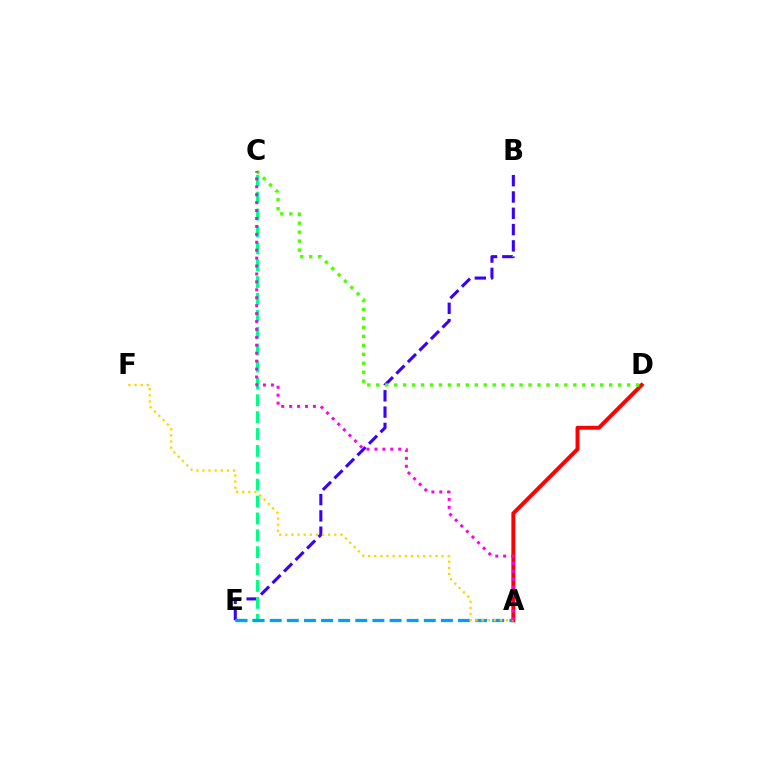{('B', 'E'): [{'color': '#3700ff', 'line_style': 'dashed', 'thickness': 2.21}], ('A', 'D'): [{'color': '#ff0000', 'line_style': 'solid', 'thickness': 2.82}], ('C', 'E'): [{'color': '#00ff86', 'line_style': 'dashed', 'thickness': 2.29}], ('C', 'D'): [{'color': '#4fff00', 'line_style': 'dotted', 'thickness': 2.43}], ('A', 'E'): [{'color': '#009eff', 'line_style': 'dashed', 'thickness': 2.33}], ('A', 'F'): [{'color': '#ffd500', 'line_style': 'dotted', 'thickness': 1.66}], ('A', 'C'): [{'color': '#ff00ed', 'line_style': 'dotted', 'thickness': 2.15}]}